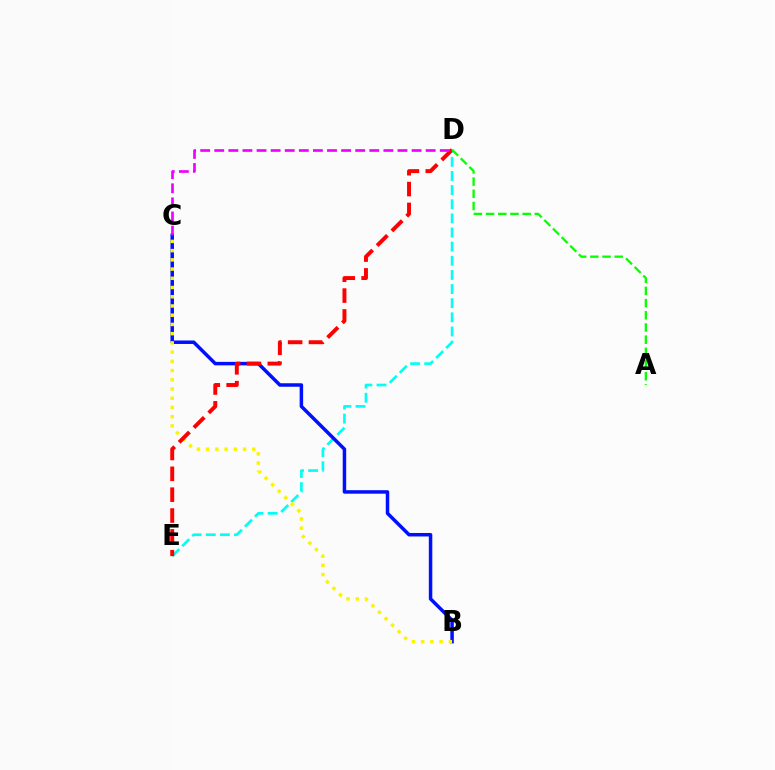{('D', 'E'): [{'color': '#00fff6', 'line_style': 'dashed', 'thickness': 1.92}, {'color': '#ff0000', 'line_style': 'dashed', 'thickness': 2.83}], ('B', 'C'): [{'color': '#0010ff', 'line_style': 'solid', 'thickness': 2.51}, {'color': '#fcf500', 'line_style': 'dotted', 'thickness': 2.51}], ('A', 'D'): [{'color': '#08ff00', 'line_style': 'dashed', 'thickness': 1.66}], ('C', 'D'): [{'color': '#ee00ff', 'line_style': 'dashed', 'thickness': 1.91}]}